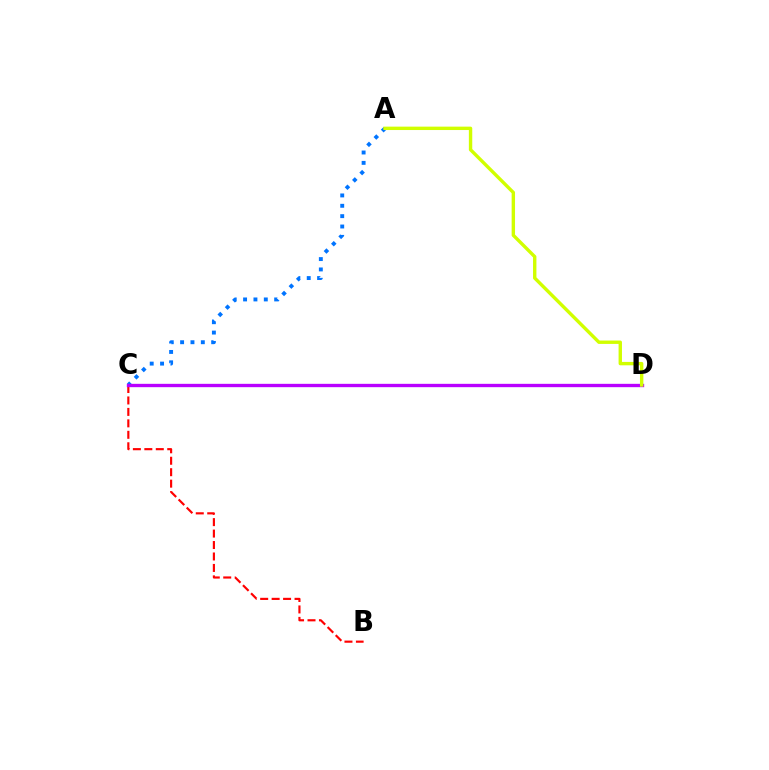{('A', 'C'): [{'color': '#0074ff', 'line_style': 'dotted', 'thickness': 2.81}], ('C', 'D'): [{'color': '#00ff5c', 'line_style': 'dashed', 'thickness': 1.94}, {'color': '#b900ff', 'line_style': 'solid', 'thickness': 2.41}], ('B', 'C'): [{'color': '#ff0000', 'line_style': 'dashed', 'thickness': 1.56}], ('A', 'D'): [{'color': '#d1ff00', 'line_style': 'solid', 'thickness': 2.44}]}